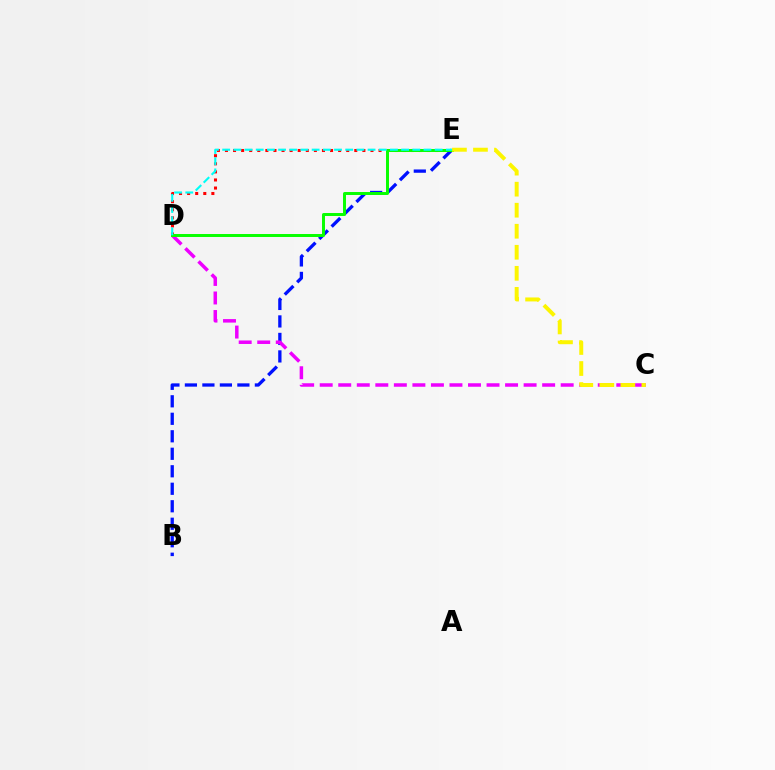{('B', 'E'): [{'color': '#0010ff', 'line_style': 'dashed', 'thickness': 2.38}], ('C', 'D'): [{'color': '#ee00ff', 'line_style': 'dashed', 'thickness': 2.52}], ('D', 'E'): [{'color': '#ff0000', 'line_style': 'dotted', 'thickness': 2.2}, {'color': '#08ff00', 'line_style': 'solid', 'thickness': 2.14}, {'color': '#00fff6', 'line_style': 'dashed', 'thickness': 1.52}], ('C', 'E'): [{'color': '#fcf500', 'line_style': 'dashed', 'thickness': 2.86}]}